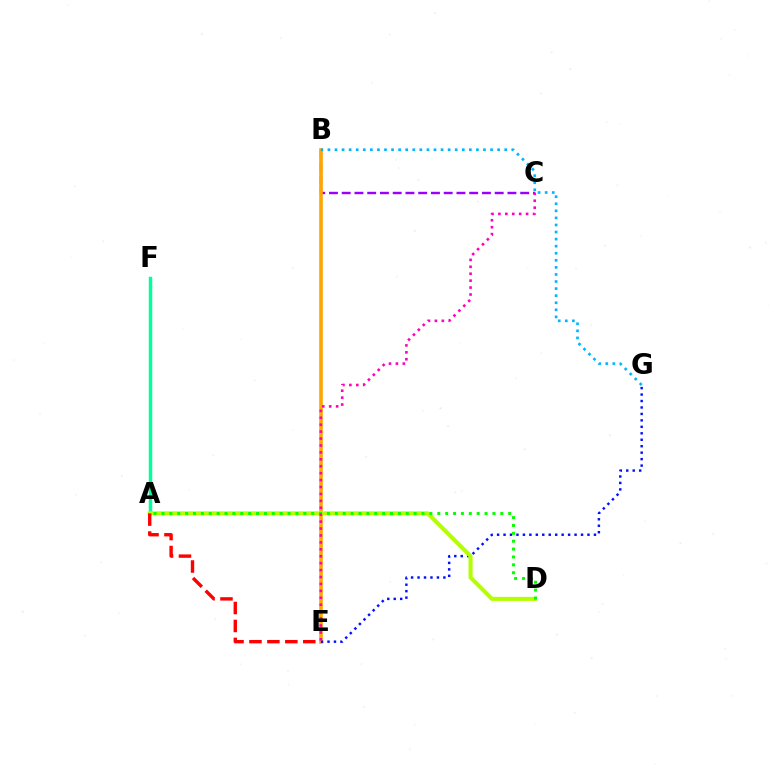{('B', 'C'): [{'color': '#9b00ff', 'line_style': 'dashed', 'thickness': 1.73}], ('B', 'E'): [{'color': '#ffa500', 'line_style': 'solid', 'thickness': 2.6}], ('B', 'G'): [{'color': '#00b5ff', 'line_style': 'dotted', 'thickness': 1.92}], ('E', 'G'): [{'color': '#0010ff', 'line_style': 'dotted', 'thickness': 1.75}], ('A', 'F'): [{'color': '#00ff9d', 'line_style': 'solid', 'thickness': 2.49}], ('A', 'D'): [{'color': '#b3ff00', 'line_style': 'solid', 'thickness': 2.91}, {'color': '#08ff00', 'line_style': 'dotted', 'thickness': 2.14}], ('C', 'E'): [{'color': '#ff00bd', 'line_style': 'dotted', 'thickness': 1.88}], ('A', 'E'): [{'color': '#ff0000', 'line_style': 'dashed', 'thickness': 2.44}]}